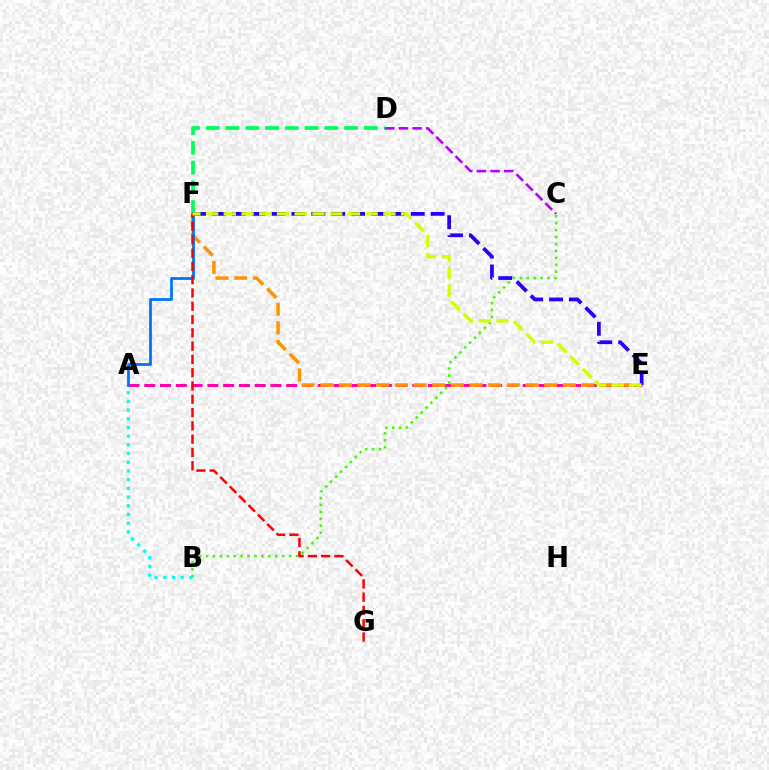{('D', 'F'): [{'color': '#00ff5c', 'line_style': 'dashed', 'thickness': 2.69}], ('A', 'E'): [{'color': '#ff00ac', 'line_style': 'dashed', 'thickness': 2.14}], ('B', 'C'): [{'color': '#3dff00', 'line_style': 'dotted', 'thickness': 1.88}], ('A', 'B'): [{'color': '#00fff6', 'line_style': 'dotted', 'thickness': 2.36}], ('E', 'F'): [{'color': '#ff9400', 'line_style': 'dashed', 'thickness': 2.53}, {'color': '#2500ff', 'line_style': 'dashed', 'thickness': 2.7}, {'color': '#d1ff00', 'line_style': 'dashed', 'thickness': 2.41}], ('A', 'F'): [{'color': '#0074ff', 'line_style': 'solid', 'thickness': 2.0}], ('F', 'G'): [{'color': '#ff0000', 'line_style': 'dashed', 'thickness': 1.81}], ('C', 'D'): [{'color': '#b900ff', 'line_style': 'dashed', 'thickness': 1.86}]}